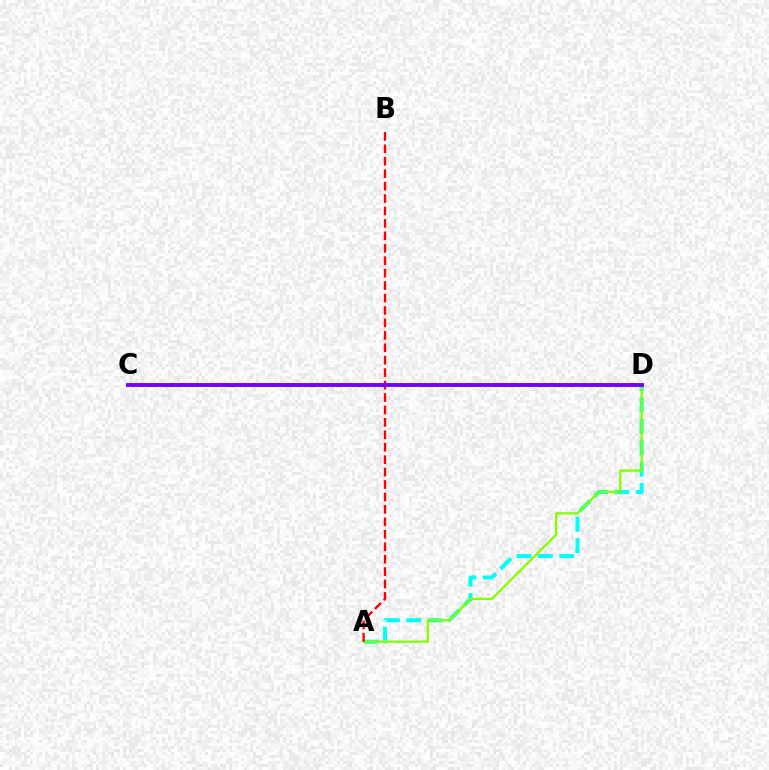{('A', 'D'): [{'color': '#00fff6', 'line_style': 'dashed', 'thickness': 2.9}, {'color': '#84ff00', 'line_style': 'solid', 'thickness': 1.66}], ('A', 'B'): [{'color': '#ff0000', 'line_style': 'dashed', 'thickness': 1.69}], ('C', 'D'): [{'color': '#7200ff', 'line_style': 'solid', 'thickness': 2.81}]}